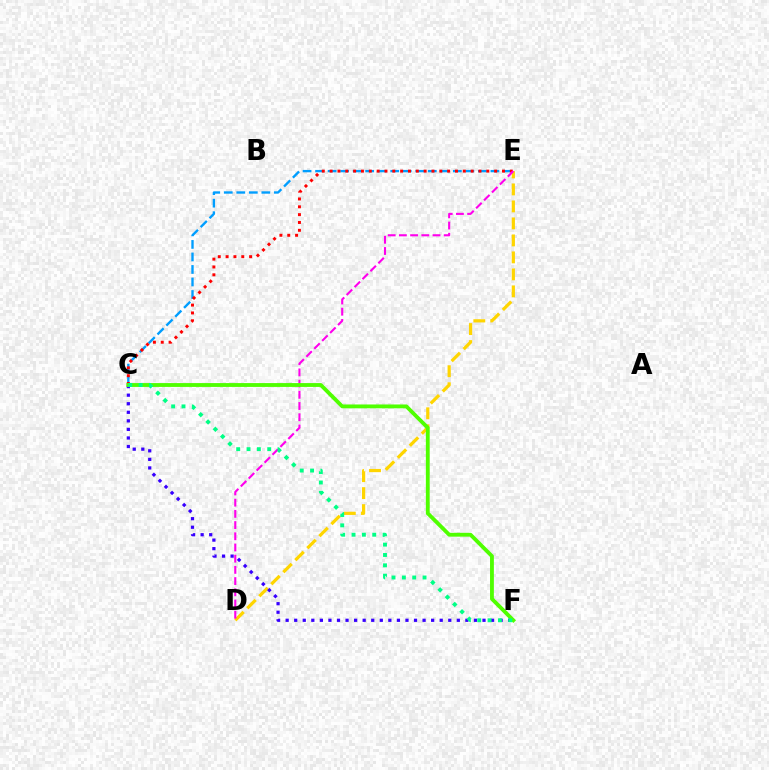{('D', 'E'): [{'color': '#ffd500', 'line_style': 'dashed', 'thickness': 2.31}, {'color': '#ff00ed', 'line_style': 'dashed', 'thickness': 1.52}], ('C', 'F'): [{'color': '#3700ff', 'line_style': 'dotted', 'thickness': 2.33}, {'color': '#4fff00', 'line_style': 'solid', 'thickness': 2.76}, {'color': '#00ff86', 'line_style': 'dotted', 'thickness': 2.81}], ('C', 'E'): [{'color': '#009eff', 'line_style': 'dashed', 'thickness': 1.7}, {'color': '#ff0000', 'line_style': 'dotted', 'thickness': 2.13}]}